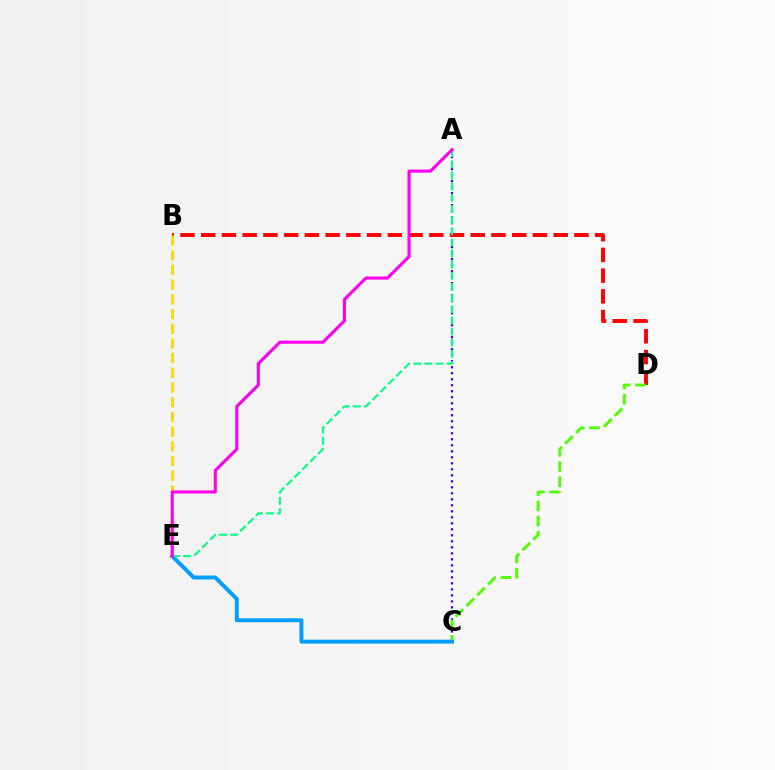{('A', 'C'): [{'color': '#3700ff', 'line_style': 'dotted', 'thickness': 1.63}], ('B', 'D'): [{'color': '#ff0000', 'line_style': 'dashed', 'thickness': 2.82}], ('C', 'D'): [{'color': '#4fff00', 'line_style': 'dashed', 'thickness': 2.07}], ('B', 'E'): [{'color': '#ffd500', 'line_style': 'dashed', 'thickness': 2.0}], ('C', 'E'): [{'color': '#009eff', 'line_style': 'solid', 'thickness': 2.84}], ('A', 'E'): [{'color': '#00ff86', 'line_style': 'dashed', 'thickness': 1.51}, {'color': '#ff00ed', 'line_style': 'solid', 'thickness': 2.22}]}